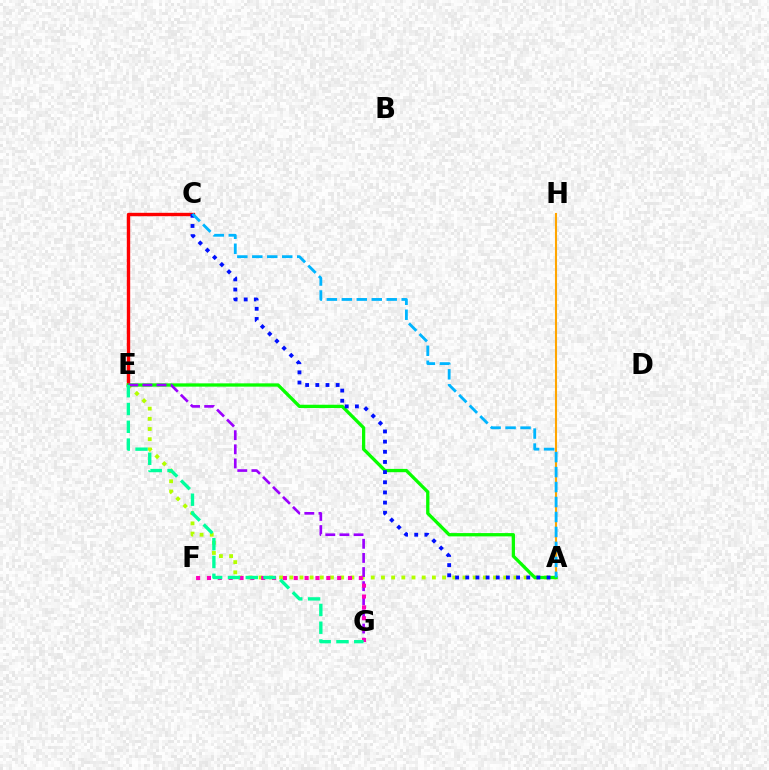{('A', 'E'): [{'color': '#b3ff00', 'line_style': 'dotted', 'thickness': 2.77}, {'color': '#08ff00', 'line_style': 'solid', 'thickness': 2.37}], ('C', 'E'): [{'color': '#ff0000', 'line_style': 'solid', 'thickness': 2.43}], ('A', 'H'): [{'color': '#ffa500', 'line_style': 'solid', 'thickness': 1.52}], ('A', 'C'): [{'color': '#0010ff', 'line_style': 'dotted', 'thickness': 2.76}, {'color': '#00b5ff', 'line_style': 'dashed', 'thickness': 2.03}], ('E', 'G'): [{'color': '#9b00ff', 'line_style': 'dashed', 'thickness': 1.92}, {'color': '#00ff9d', 'line_style': 'dashed', 'thickness': 2.42}], ('F', 'G'): [{'color': '#ff00bd', 'line_style': 'dotted', 'thickness': 2.95}]}